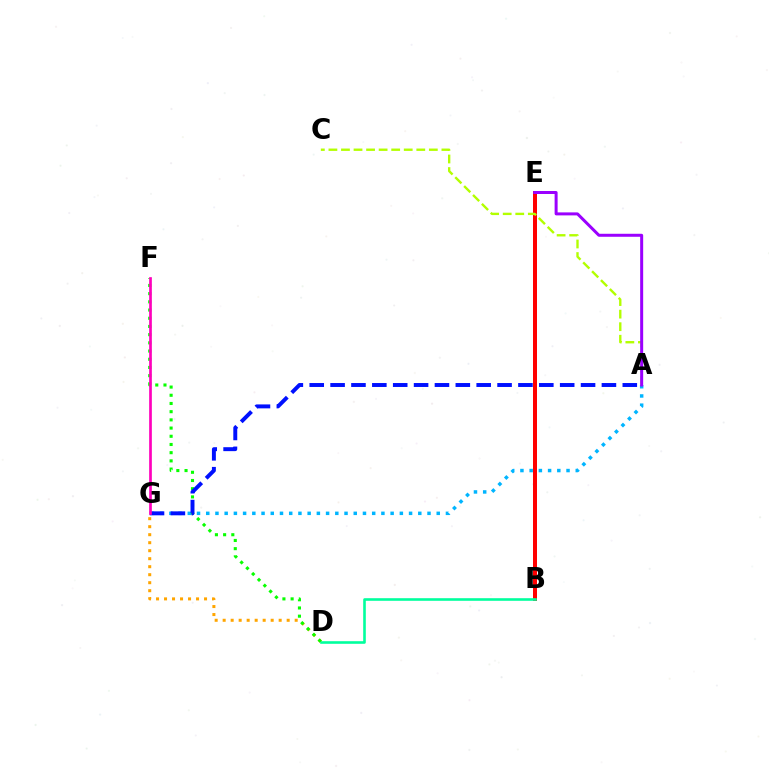{('B', 'E'): [{'color': '#ff0000', 'line_style': 'solid', 'thickness': 2.87}], ('D', 'G'): [{'color': '#ffa500', 'line_style': 'dotted', 'thickness': 2.17}], ('A', 'G'): [{'color': '#00b5ff', 'line_style': 'dotted', 'thickness': 2.51}, {'color': '#0010ff', 'line_style': 'dashed', 'thickness': 2.84}], ('B', 'D'): [{'color': '#00ff9d', 'line_style': 'solid', 'thickness': 1.88}], ('A', 'C'): [{'color': '#b3ff00', 'line_style': 'dashed', 'thickness': 1.71}], ('A', 'E'): [{'color': '#9b00ff', 'line_style': 'solid', 'thickness': 2.16}], ('D', 'F'): [{'color': '#08ff00', 'line_style': 'dotted', 'thickness': 2.23}], ('F', 'G'): [{'color': '#ff00bd', 'line_style': 'solid', 'thickness': 1.94}]}